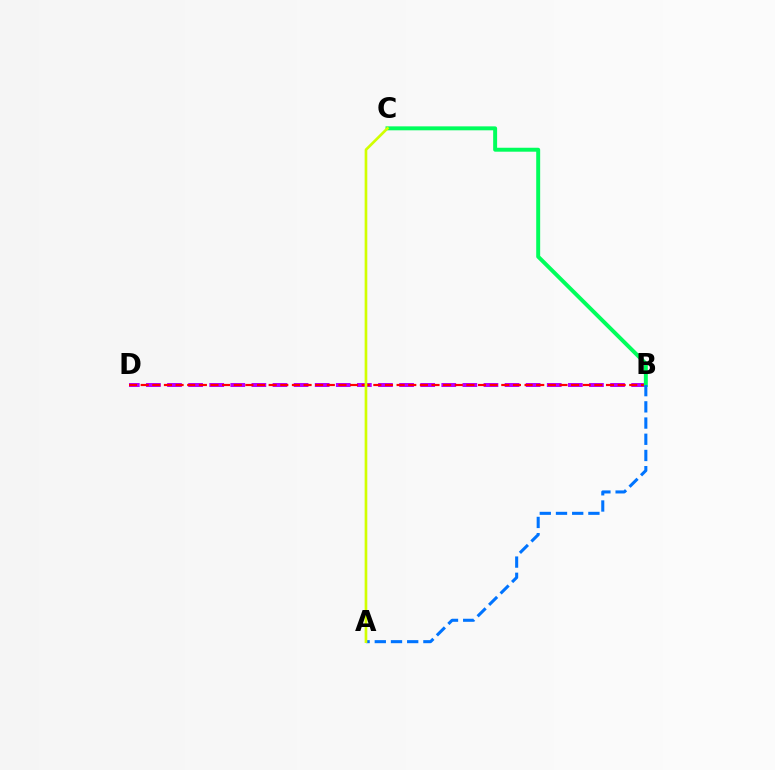{('B', 'D'): [{'color': '#b900ff', 'line_style': 'dashed', 'thickness': 2.87}, {'color': '#ff0000', 'line_style': 'dashed', 'thickness': 1.58}], ('B', 'C'): [{'color': '#00ff5c', 'line_style': 'solid', 'thickness': 2.84}], ('A', 'B'): [{'color': '#0074ff', 'line_style': 'dashed', 'thickness': 2.2}], ('A', 'C'): [{'color': '#d1ff00', 'line_style': 'solid', 'thickness': 1.92}]}